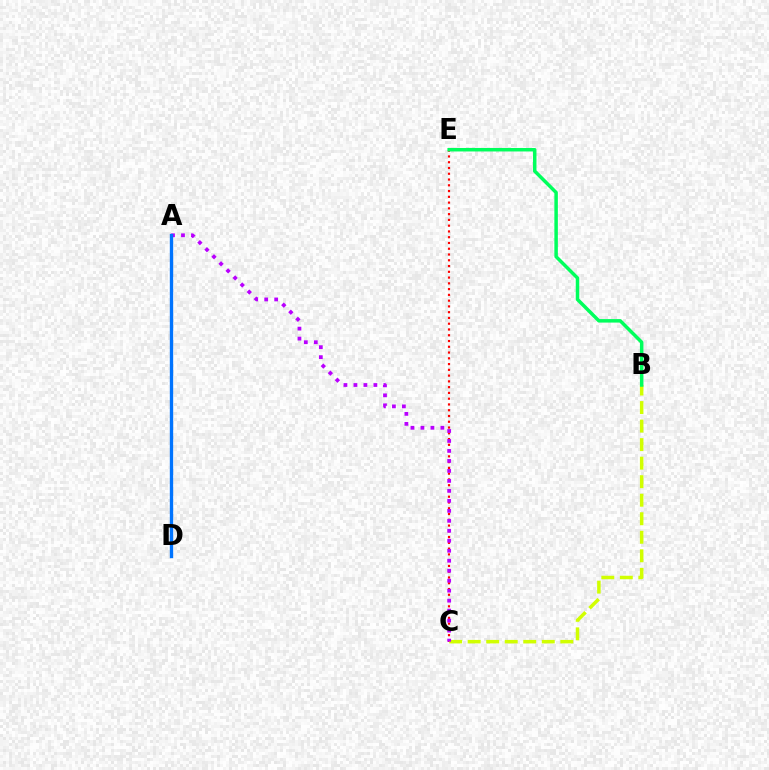{('C', 'E'): [{'color': '#ff0000', 'line_style': 'dotted', 'thickness': 1.57}], ('B', 'C'): [{'color': '#d1ff00', 'line_style': 'dashed', 'thickness': 2.52}], ('A', 'C'): [{'color': '#b900ff', 'line_style': 'dotted', 'thickness': 2.71}], ('A', 'D'): [{'color': '#0074ff', 'line_style': 'solid', 'thickness': 2.41}], ('B', 'E'): [{'color': '#00ff5c', 'line_style': 'solid', 'thickness': 2.51}]}